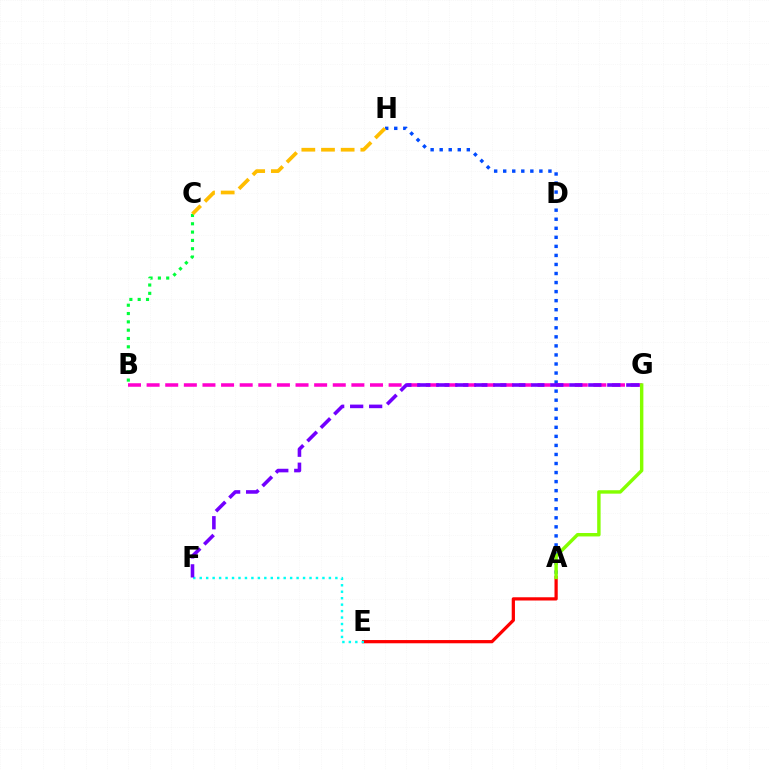{('A', 'H'): [{'color': '#004bff', 'line_style': 'dotted', 'thickness': 2.46}], ('B', 'C'): [{'color': '#00ff39', 'line_style': 'dotted', 'thickness': 2.26}], ('A', 'E'): [{'color': '#ff0000', 'line_style': 'solid', 'thickness': 2.33}], ('B', 'G'): [{'color': '#ff00cf', 'line_style': 'dashed', 'thickness': 2.53}], ('A', 'G'): [{'color': '#84ff00', 'line_style': 'solid', 'thickness': 2.46}], ('E', 'F'): [{'color': '#00fff6', 'line_style': 'dotted', 'thickness': 1.75}], ('F', 'G'): [{'color': '#7200ff', 'line_style': 'dashed', 'thickness': 2.58}], ('C', 'H'): [{'color': '#ffbd00', 'line_style': 'dashed', 'thickness': 2.67}]}